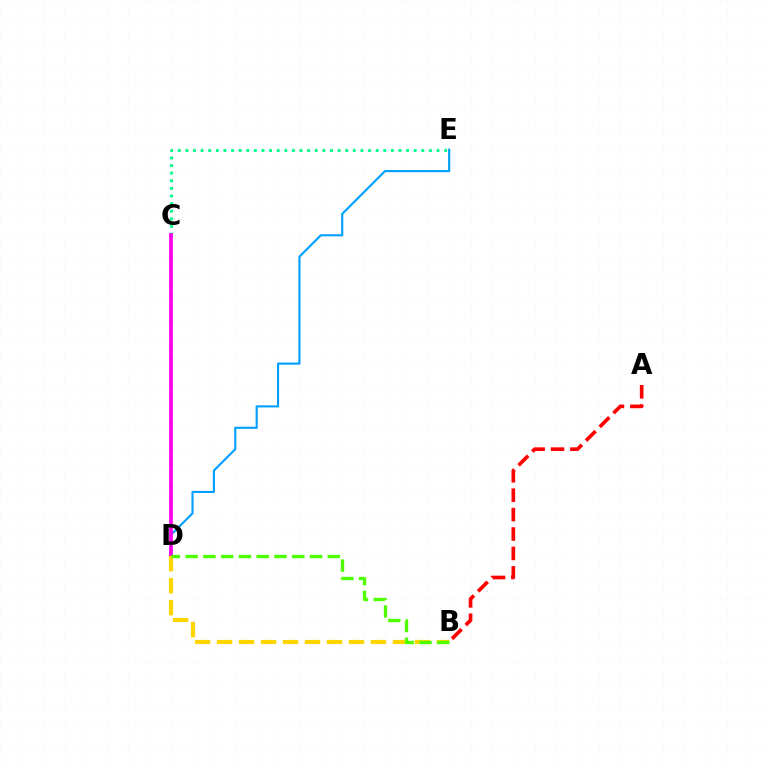{('A', 'B'): [{'color': '#ff0000', 'line_style': 'dashed', 'thickness': 2.64}], ('C', 'E'): [{'color': '#00ff86', 'line_style': 'dotted', 'thickness': 2.07}], ('C', 'D'): [{'color': '#3700ff', 'line_style': 'dashed', 'thickness': 1.73}, {'color': '#ff00ed', 'line_style': 'solid', 'thickness': 2.65}], ('D', 'E'): [{'color': '#009eff', 'line_style': 'solid', 'thickness': 1.53}], ('B', 'D'): [{'color': '#ffd500', 'line_style': 'dashed', 'thickness': 2.99}, {'color': '#4fff00', 'line_style': 'dashed', 'thickness': 2.41}]}